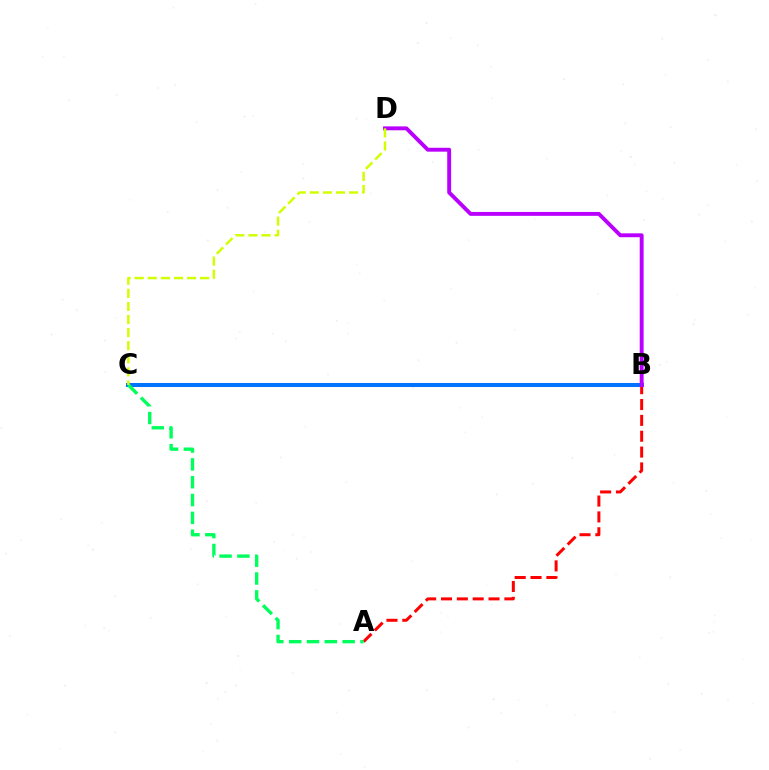{('B', 'C'): [{'color': '#0074ff', 'line_style': 'solid', 'thickness': 2.9}], ('A', 'B'): [{'color': '#ff0000', 'line_style': 'dashed', 'thickness': 2.15}], ('B', 'D'): [{'color': '#b900ff', 'line_style': 'solid', 'thickness': 2.8}], ('A', 'C'): [{'color': '#00ff5c', 'line_style': 'dashed', 'thickness': 2.42}], ('C', 'D'): [{'color': '#d1ff00', 'line_style': 'dashed', 'thickness': 1.78}]}